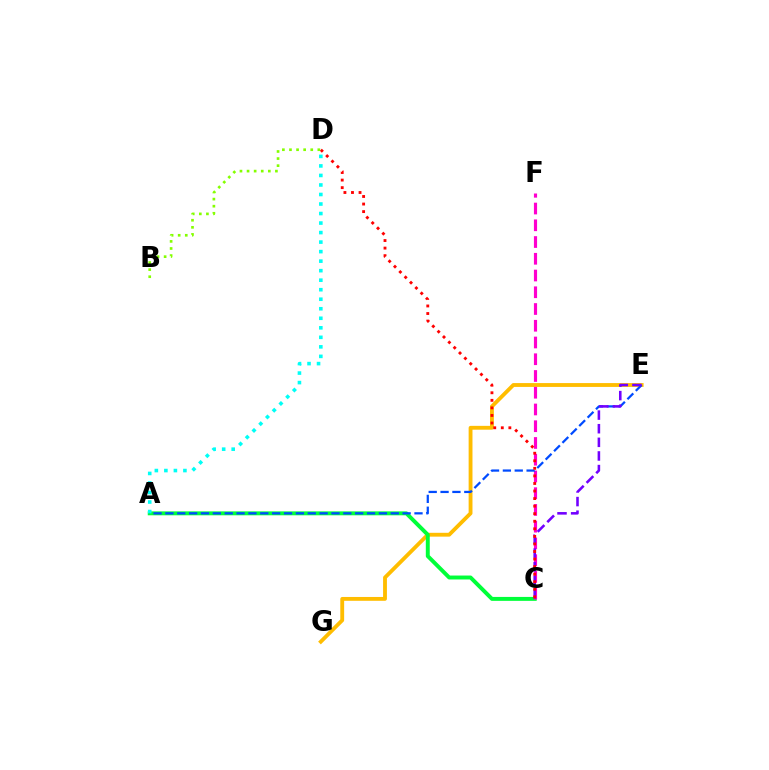{('E', 'G'): [{'color': '#ffbd00', 'line_style': 'solid', 'thickness': 2.77}], ('A', 'C'): [{'color': '#00ff39', 'line_style': 'solid', 'thickness': 2.83}], ('C', 'F'): [{'color': '#ff00cf', 'line_style': 'dashed', 'thickness': 2.27}], ('A', 'D'): [{'color': '#00fff6', 'line_style': 'dotted', 'thickness': 2.59}], ('A', 'E'): [{'color': '#004bff', 'line_style': 'dashed', 'thickness': 1.61}], ('C', 'E'): [{'color': '#7200ff', 'line_style': 'dashed', 'thickness': 1.85}], ('C', 'D'): [{'color': '#ff0000', 'line_style': 'dotted', 'thickness': 2.05}], ('B', 'D'): [{'color': '#84ff00', 'line_style': 'dotted', 'thickness': 1.93}]}